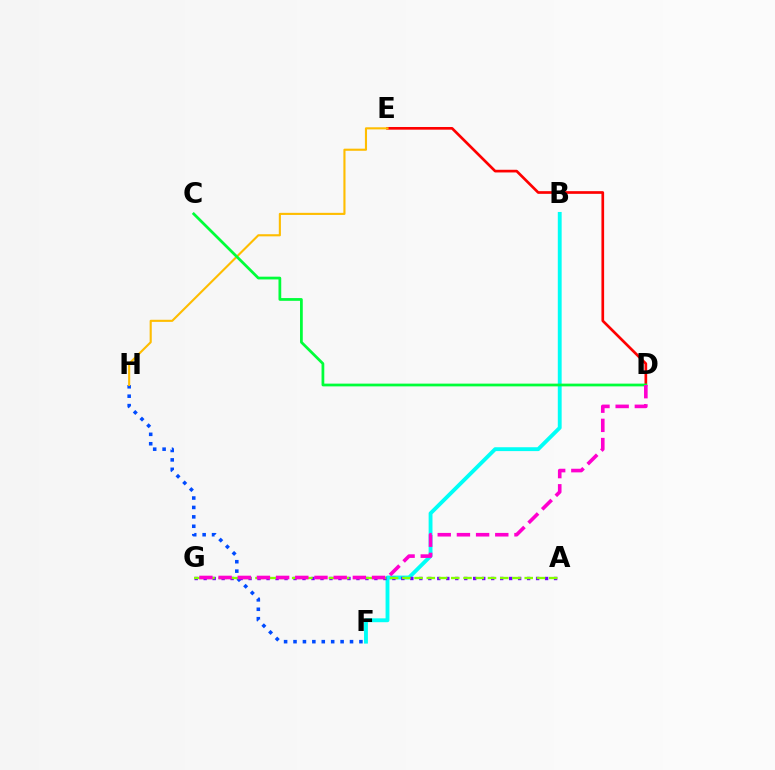{('F', 'H'): [{'color': '#004bff', 'line_style': 'dotted', 'thickness': 2.56}], ('B', 'F'): [{'color': '#00fff6', 'line_style': 'solid', 'thickness': 2.78}], ('D', 'E'): [{'color': '#ff0000', 'line_style': 'solid', 'thickness': 1.93}], ('A', 'G'): [{'color': '#7200ff', 'line_style': 'dotted', 'thickness': 2.44}, {'color': '#84ff00', 'line_style': 'dashed', 'thickness': 1.66}], ('E', 'H'): [{'color': '#ffbd00', 'line_style': 'solid', 'thickness': 1.52}], ('C', 'D'): [{'color': '#00ff39', 'line_style': 'solid', 'thickness': 1.98}], ('D', 'G'): [{'color': '#ff00cf', 'line_style': 'dashed', 'thickness': 2.61}]}